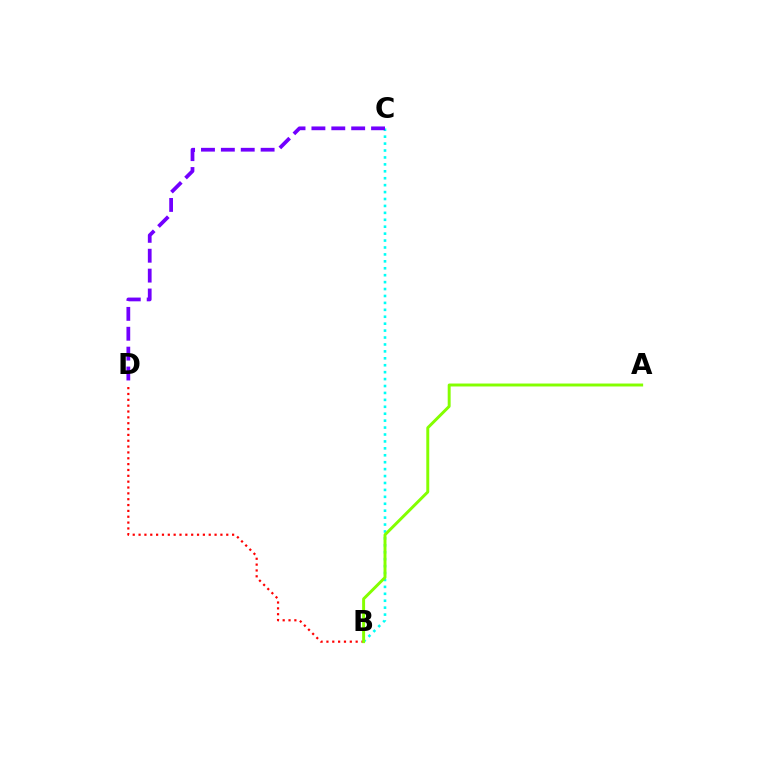{('B', 'C'): [{'color': '#00fff6', 'line_style': 'dotted', 'thickness': 1.88}], ('B', 'D'): [{'color': '#ff0000', 'line_style': 'dotted', 'thickness': 1.59}], ('C', 'D'): [{'color': '#7200ff', 'line_style': 'dashed', 'thickness': 2.7}], ('A', 'B'): [{'color': '#84ff00', 'line_style': 'solid', 'thickness': 2.12}]}